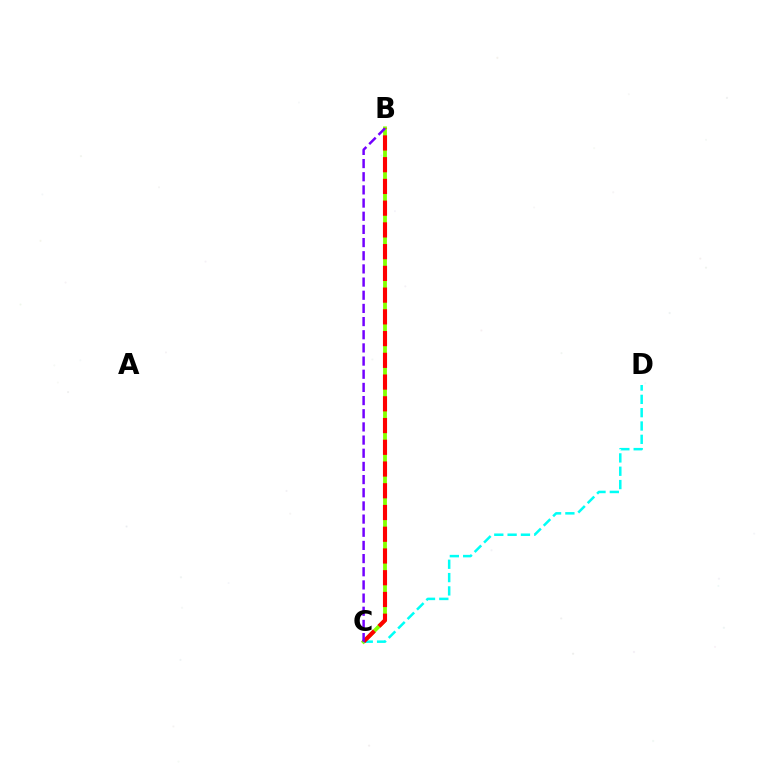{('B', 'C'): [{'color': '#84ff00', 'line_style': 'solid', 'thickness': 2.75}, {'color': '#ff0000', 'line_style': 'dashed', 'thickness': 2.95}, {'color': '#7200ff', 'line_style': 'dashed', 'thickness': 1.79}], ('C', 'D'): [{'color': '#00fff6', 'line_style': 'dashed', 'thickness': 1.81}]}